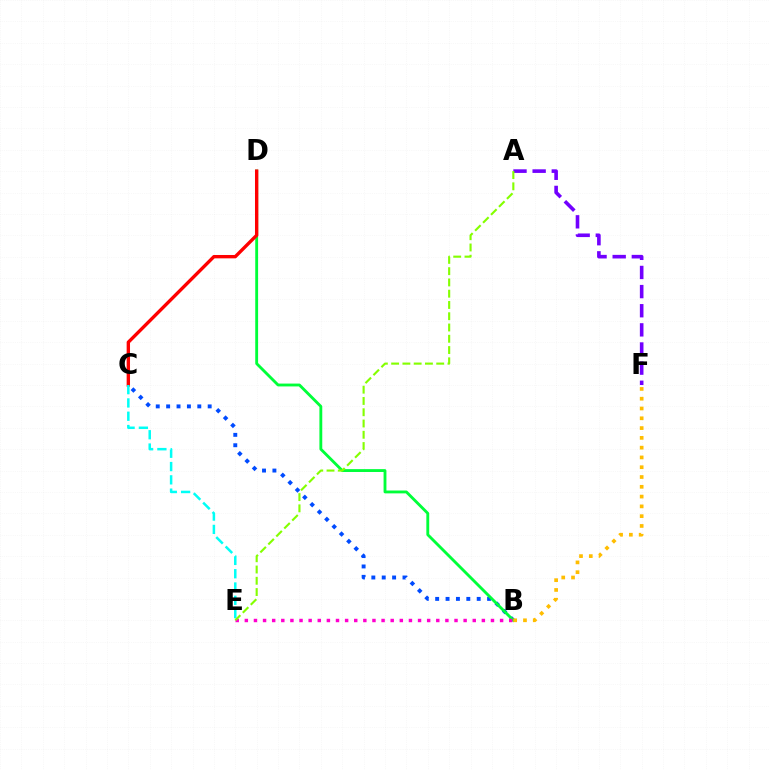{('B', 'C'): [{'color': '#004bff', 'line_style': 'dotted', 'thickness': 2.82}], ('B', 'D'): [{'color': '#00ff39', 'line_style': 'solid', 'thickness': 2.06}], ('A', 'F'): [{'color': '#7200ff', 'line_style': 'dashed', 'thickness': 2.6}], ('C', 'D'): [{'color': '#ff0000', 'line_style': 'solid', 'thickness': 2.42}], ('B', 'E'): [{'color': '#ff00cf', 'line_style': 'dotted', 'thickness': 2.48}], ('C', 'E'): [{'color': '#00fff6', 'line_style': 'dashed', 'thickness': 1.81}], ('B', 'F'): [{'color': '#ffbd00', 'line_style': 'dotted', 'thickness': 2.66}], ('A', 'E'): [{'color': '#84ff00', 'line_style': 'dashed', 'thickness': 1.53}]}